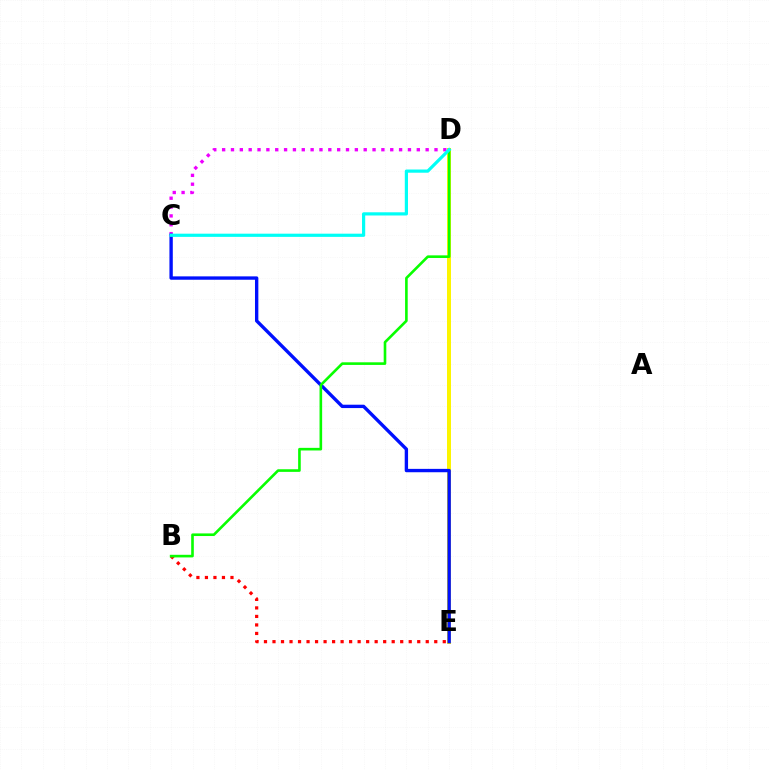{('B', 'E'): [{'color': '#ff0000', 'line_style': 'dotted', 'thickness': 2.31}], ('C', 'D'): [{'color': '#ee00ff', 'line_style': 'dotted', 'thickness': 2.4}, {'color': '#00fff6', 'line_style': 'solid', 'thickness': 2.3}], ('D', 'E'): [{'color': '#fcf500', 'line_style': 'solid', 'thickness': 2.88}], ('C', 'E'): [{'color': '#0010ff', 'line_style': 'solid', 'thickness': 2.42}], ('B', 'D'): [{'color': '#08ff00', 'line_style': 'solid', 'thickness': 1.89}]}